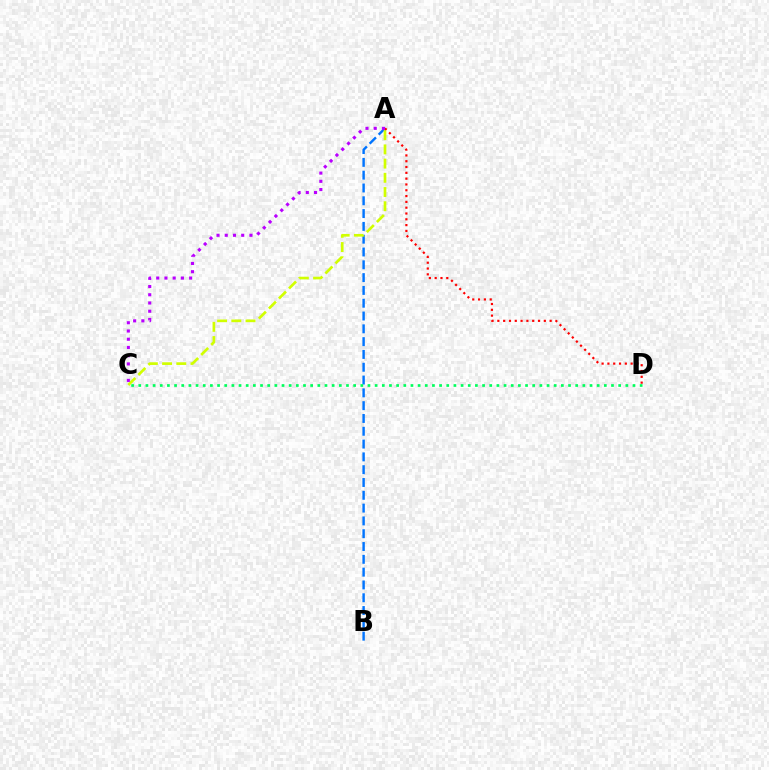{('A', 'B'): [{'color': '#0074ff', 'line_style': 'dashed', 'thickness': 1.74}], ('C', 'D'): [{'color': '#00ff5c', 'line_style': 'dotted', 'thickness': 1.95}], ('A', 'C'): [{'color': '#d1ff00', 'line_style': 'dashed', 'thickness': 1.93}, {'color': '#b900ff', 'line_style': 'dotted', 'thickness': 2.24}], ('A', 'D'): [{'color': '#ff0000', 'line_style': 'dotted', 'thickness': 1.58}]}